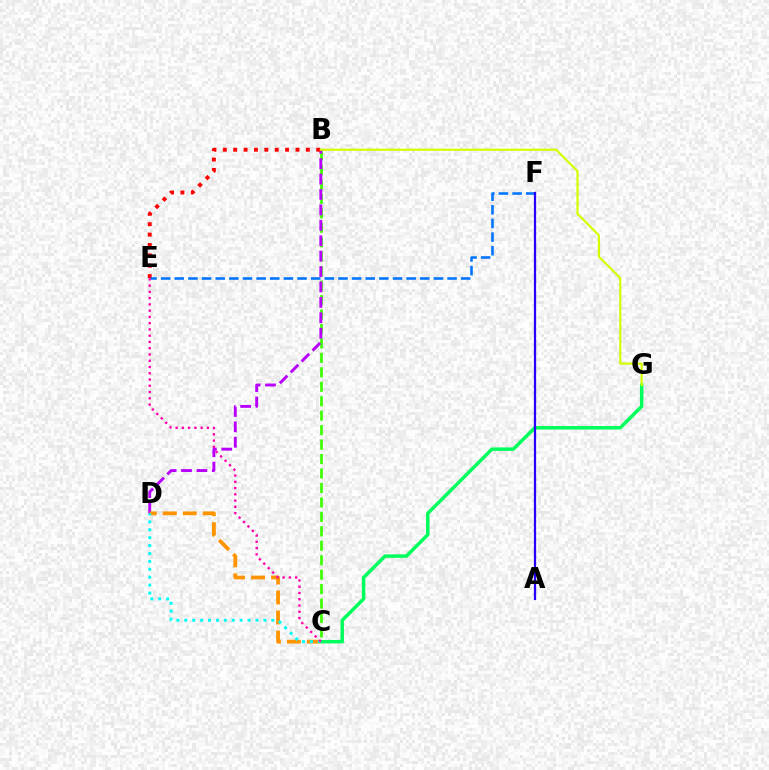{('B', 'C'): [{'color': '#3dff00', 'line_style': 'dashed', 'thickness': 1.96}], ('C', 'G'): [{'color': '#00ff5c', 'line_style': 'solid', 'thickness': 2.5}], ('B', 'D'): [{'color': '#b900ff', 'line_style': 'dashed', 'thickness': 2.09}], ('B', 'E'): [{'color': '#ff0000', 'line_style': 'dotted', 'thickness': 2.82}], ('B', 'G'): [{'color': '#d1ff00', 'line_style': 'solid', 'thickness': 1.57}], ('E', 'F'): [{'color': '#0074ff', 'line_style': 'dashed', 'thickness': 1.85}], ('C', 'D'): [{'color': '#ff9400', 'line_style': 'dashed', 'thickness': 2.72}, {'color': '#00fff6', 'line_style': 'dotted', 'thickness': 2.15}], ('C', 'E'): [{'color': '#ff00ac', 'line_style': 'dotted', 'thickness': 1.7}], ('A', 'F'): [{'color': '#2500ff', 'line_style': 'solid', 'thickness': 1.62}]}